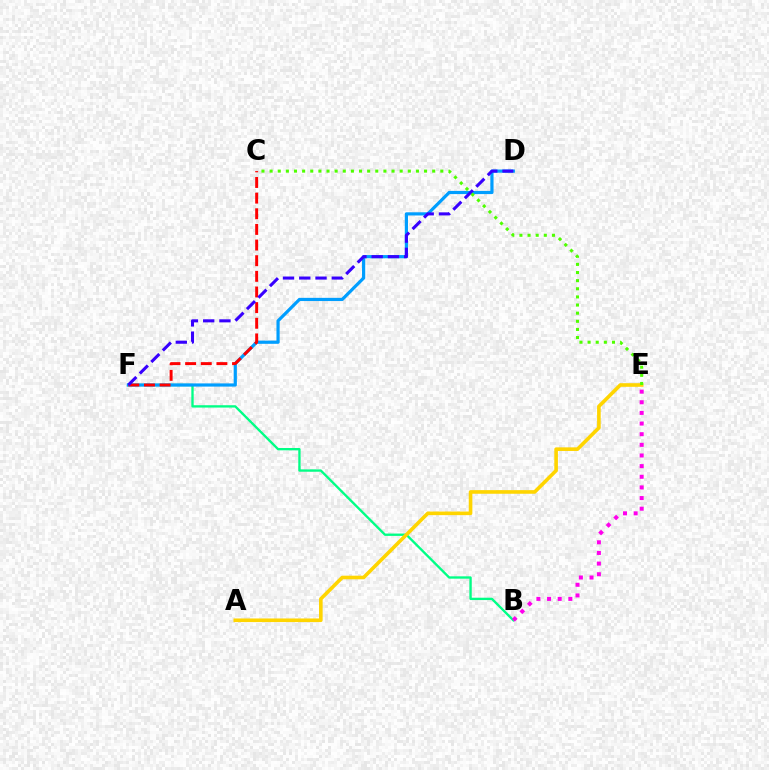{('B', 'F'): [{'color': '#00ff86', 'line_style': 'solid', 'thickness': 1.69}], ('D', 'F'): [{'color': '#009eff', 'line_style': 'solid', 'thickness': 2.3}, {'color': '#3700ff', 'line_style': 'dashed', 'thickness': 2.21}], ('A', 'E'): [{'color': '#ffd500', 'line_style': 'solid', 'thickness': 2.6}], ('B', 'E'): [{'color': '#ff00ed', 'line_style': 'dotted', 'thickness': 2.89}], ('C', 'F'): [{'color': '#ff0000', 'line_style': 'dashed', 'thickness': 2.13}], ('C', 'E'): [{'color': '#4fff00', 'line_style': 'dotted', 'thickness': 2.21}]}